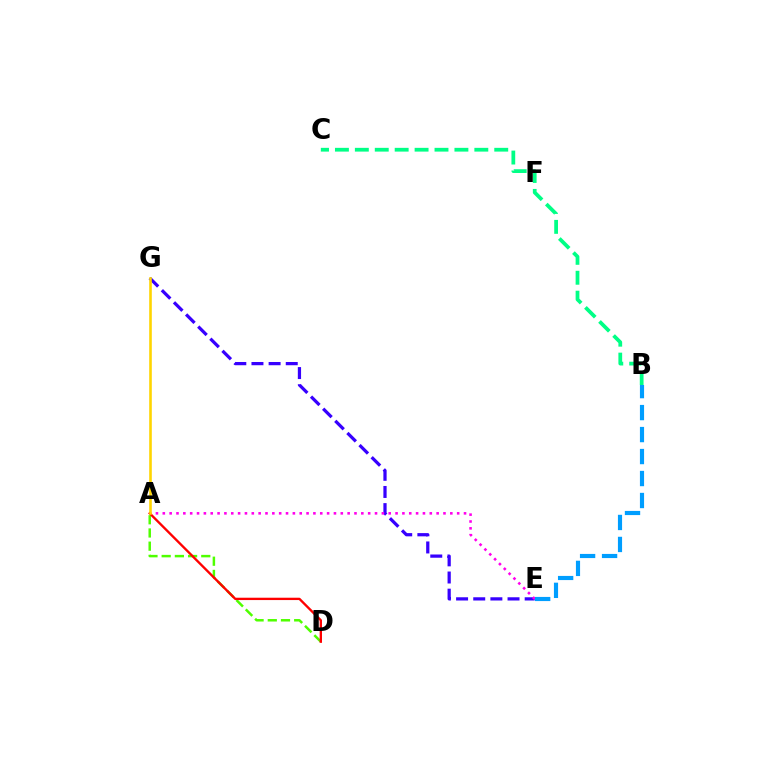{('A', 'D'): [{'color': '#4fff00', 'line_style': 'dashed', 'thickness': 1.79}, {'color': '#ff0000', 'line_style': 'solid', 'thickness': 1.69}], ('E', 'G'): [{'color': '#3700ff', 'line_style': 'dashed', 'thickness': 2.33}], ('A', 'E'): [{'color': '#ff00ed', 'line_style': 'dotted', 'thickness': 1.86}], ('B', 'E'): [{'color': '#009eff', 'line_style': 'dashed', 'thickness': 2.99}], ('B', 'C'): [{'color': '#00ff86', 'line_style': 'dashed', 'thickness': 2.71}], ('A', 'G'): [{'color': '#ffd500', 'line_style': 'solid', 'thickness': 1.88}]}